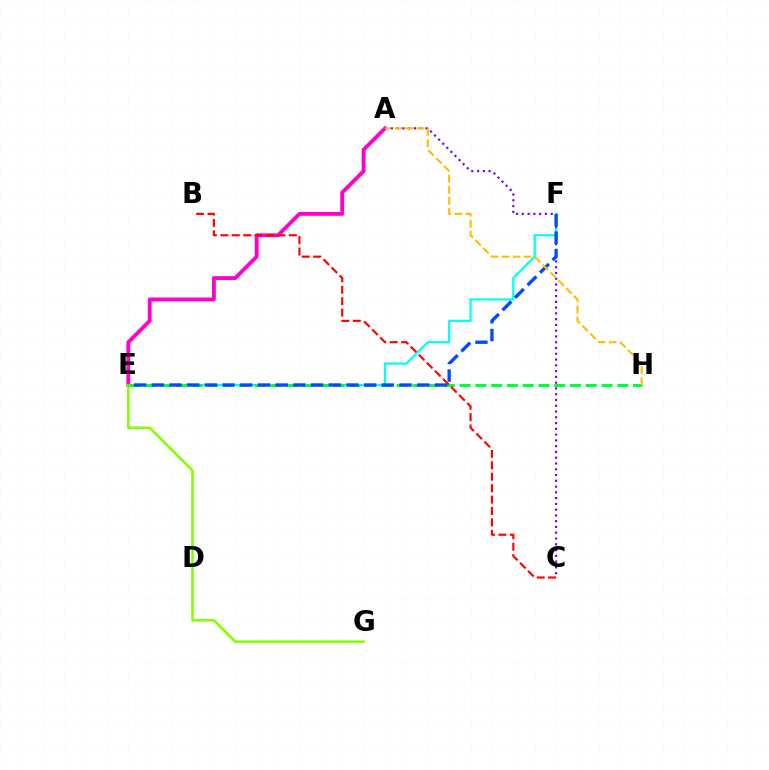{('E', 'F'): [{'color': '#00fff6', 'line_style': 'solid', 'thickness': 1.62}, {'color': '#004bff', 'line_style': 'dashed', 'thickness': 2.4}], ('A', 'C'): [{'color': '#7200ff', 'line_style': 'dotted', 'thickness': 1.57}], ('A', 'E'): [{'color': '#ff00cf', 'line_style': 'solid', 'thickness': 2.77}], ('E', 'H'): [{'color': '#00ff39', 'line_style': 'dashed', 'thickness': 2.14}], ('E', 'G'): [{'color': '#84ff00', 'line_style': 'solid', 'thickness': 1.84}], ('A', 'H'): [{'color': '#ffbd00', 'line_style': 'dashed', 'thickness': 1.5}], ('B', 'C'): [{'color': '#ff0000', 'line_style': 'dashed', 'thickness': 1.55}]}